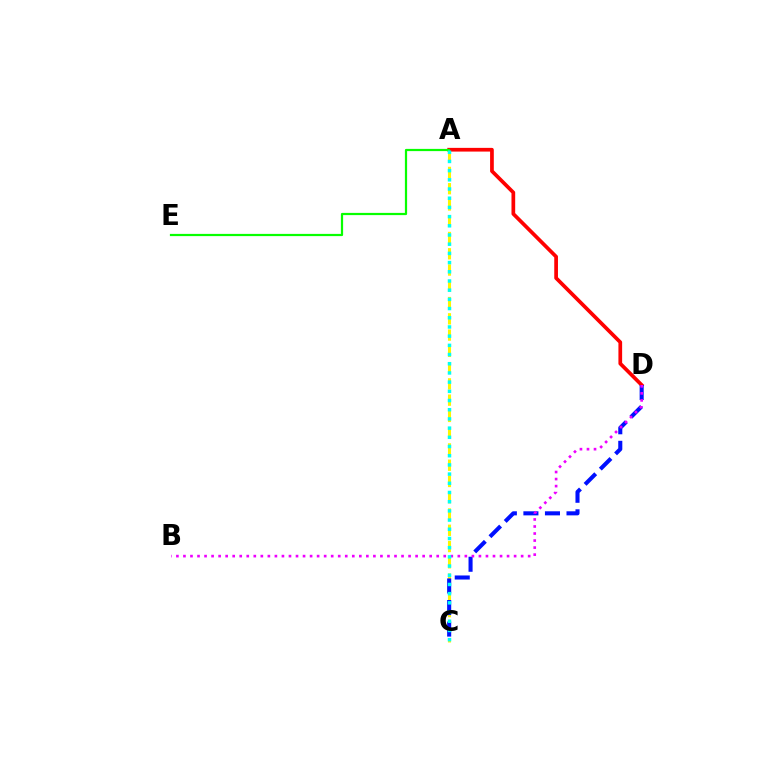{('A', 'C'): [{'color': '#fcf500', 'line_style': 'dashed', 'thickness': 2.21}, {'color': '#00fff6', 'line_style': 'dotted', 'thickness': 2.5}], ('A', 'D'): [{'color': '#ff0000', 'line_style': 'solid', 'thickness': 2.67}], ('A', 'E'): [{'color': '#08ff00', 'line_style': 'solid', 'thickness': 1.59}], ('C', 'D'): [{'color': '#0010ff', 'line_style': 'dashed', 'thickness': 2.93}], ('B', 'D'): [{'color': '#ee00ff', 'line_style': 'dotted', 'thickness': 1.91}]}